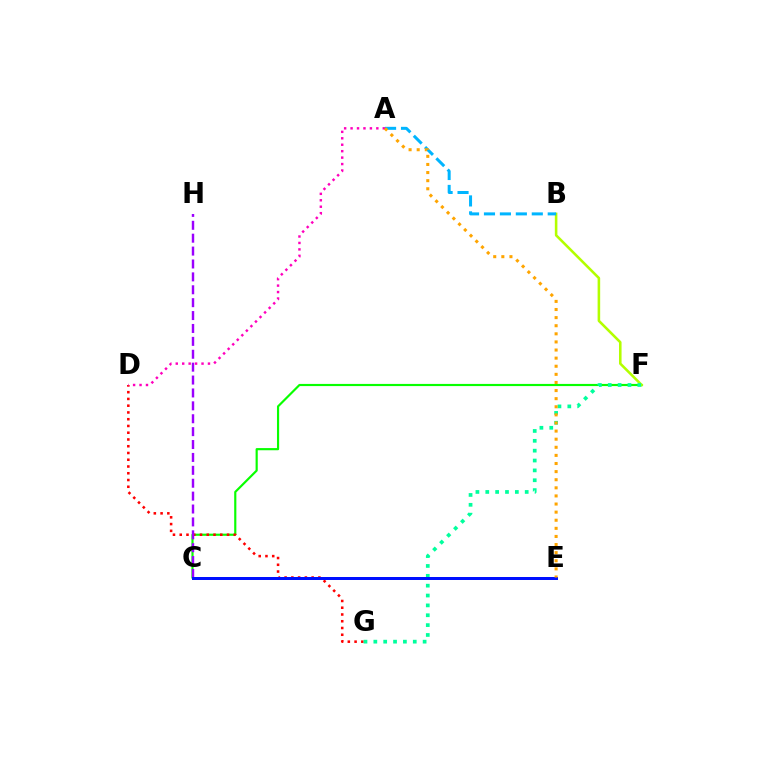{('C', 'F'): [{'color': '#08ff00', 'line_style': 'solid', 'thickness': 1.56}], ('B', 'F'): [{'color': '#b3ff00', 'line_style': 'solid', 'thickness': 1.85}], ('D', 'G'): [{'color': '#ff0000', 'line_style': 'dotted', 'thickness': 1.84}], ('F', 'G'): [{'color': '#00ff9d', 'line_style': 'dotted', 'thickness': 2.68}], ('A', 'B'): [{'color': '#00b5ff', 'line_style': 'dashed', 'thickness': 2.17}], ('C', 'H'): [{'color': '#9b00ff', 'line_style': 'dashed', 'thickness': 1.75}], ('C', 'E'): [{'color': '#0010ff', 'line_style': 'solid', 'thickness': 2.16}], ('A', 'D'): [{'color': '#ff00bd', 'line_style': 'dotted', 'thickness': 1.75}], ('A', 'E'): [{'color': '#ffa500', 'line_style': 'dotted', 'thickness': 2.2}]}